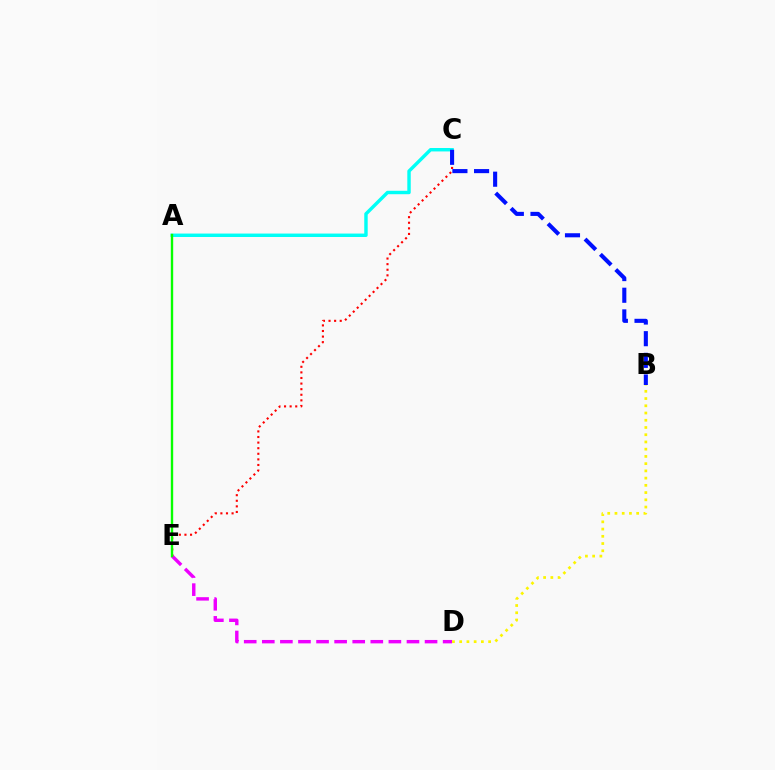{('D', 'E'): [{'color': '#ee00ff', 'line_style': 'dashed', 'thickness': 2.46}], ('C', 'E'): [{'color': '#ff0000', 'line_style': 'dotted', 'thickness': 1.52}], ('A', 'C'): [{'color': '#00fff6', 'line_style': 'solid', 'thickness': 2.47}], ('B', 'D'): [{'color': '#fcf500', 'line_style': 'dotted', 'thickness': 1.97}], ('A', 'E'): [{'color': '#08ff00', 'line_style': 'solid', 'thickness': 1.71}], ('B', 'C'): [{'color': '#0010ff', 'line_style': 'dashed', 'thickness': 2.94}]}